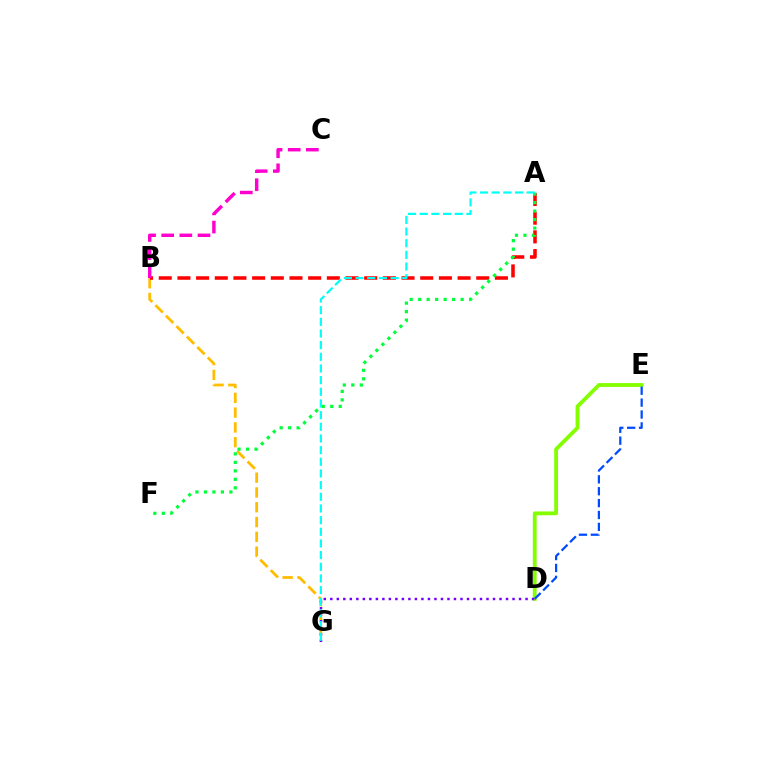{('B', 'G'): [{'color': '#ffbd00', 'line_style': 'dashed', 'thickness': 2.01}], ('A', 'B'): [{'color': '#ff0000', 'line_style': 'dashed', 'thickness': 2.54}], ('D', 'E'): [{'color': '#84ff00', 'line_style': 'solid', 'thickness': 2.75}, {'color': '#004bff', 'line_style': 'dashed', 'thickness': 1.61}], ('B', 'C'): [{'color': '#ff00cf', 'line_style': 'dashed', 'thickness': 2.46}], ('D', 'G'): [{'color': '#7200ff', 'line_style': 'dotted', 'thickness': 1.77}], ('A', 'F'): [{'color': '#00ff39', 'line_style': 'dotted', 'thickness': 2.31}], ('A', 'G'): [{'color': '#00fff6', 'line_style': 'dashed', 'thickness': 1.58}]}